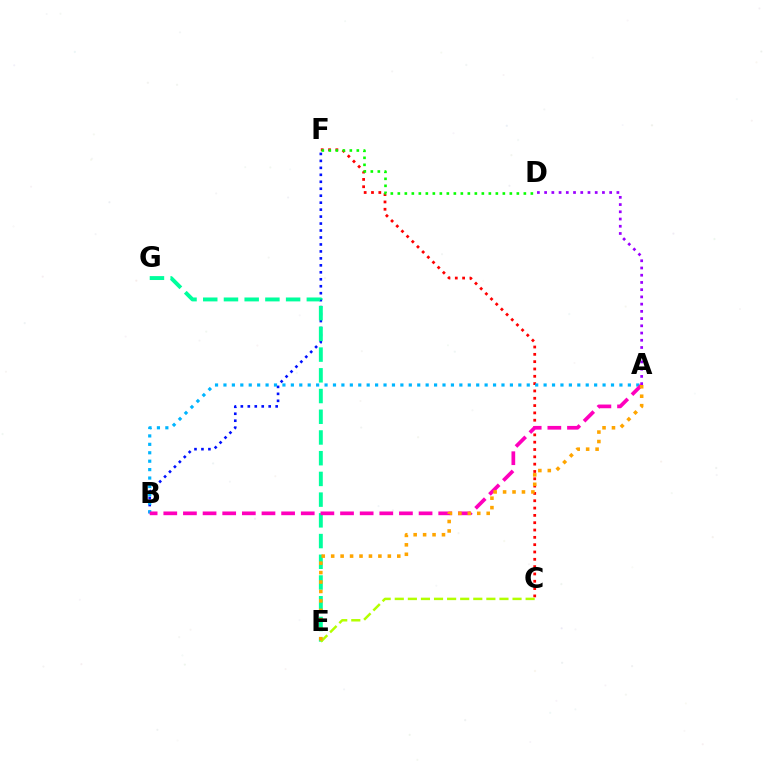{('B', 'F'): [{'color': '#0010ff', 'line_style': 'dotted', 'thickness': 1.89}], ('E', 'G'): [{'color': '#00ff9d', 'line_style': 'dashed', 'thickness': 2.81}], ('C', 'F'): [{'color': '#ff0000', 'line_style': 'dotted', 'thickness': 1.99}], ('A', 'D'): [{'color': '#9b00ff', 'line_style': 'dotted', 'thickness': 1.96}], ('D', 'F'): [{'color': '#08ff00', 'line_style': 'dotted', 'thickness': 1.9}], ('A', 'B'): [{'color': '#00b5ff', 'line_style': 'dotted', 'thickness': 2.29}, {'color': '#ff00bd', 'line_style': 'dashed', 'thickness': 2.67}], ('C', 'E'): [{'color': '#b3ff00', 'line_style': 'dashed', 'thickness': 1.78}], ('A', 'E'): [{'color': '#ffa500', 'line_style': 'dotted', 'thickness': 2.57}]}